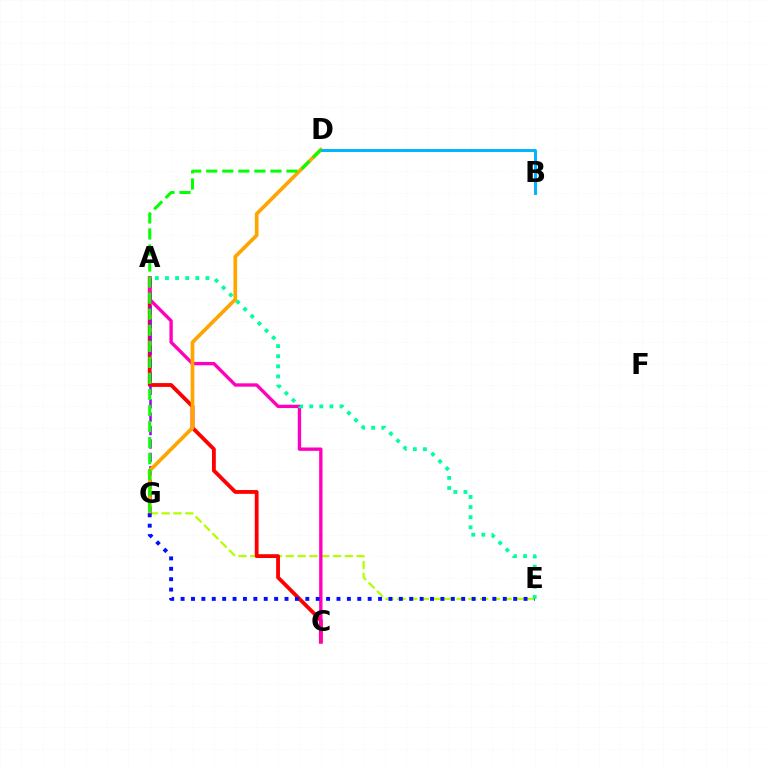{('E', 'G'): [{'color': '#b3ff00', 'line_style': 'dashed', 'thickness': 1.61}, {'color': '#0010ff', 'line_style': 'dotted', 'thickness': 2.82}], ('A', 'C'): [{'color': '#ff0000', 'line_style': 'solid', 'thickness': 2.75}, {'color': '#ff00bd', 'line_style': 'solid', 'thickness': 2.41}], ('A', 'G'): [{'color': '#9b00ff', 'line_style': 'dashed', 'thickness': 1.82}], ('D', 'G'): [{'color': '#ffa500', 'line_style': 'solid', 'thickness': 2.65}, {'color': '#08ff00', 'line_style': 'dashed', 'thickness': 2.18}], ('B', 'D'): [{'color': '#00b5ff', 'line_style': 'solid', 'thickness': 2.13}], ('A', 'E'): [{'color': '#00ff9d', 'line_style': 'dotted', 'thickness': 2.75}]}